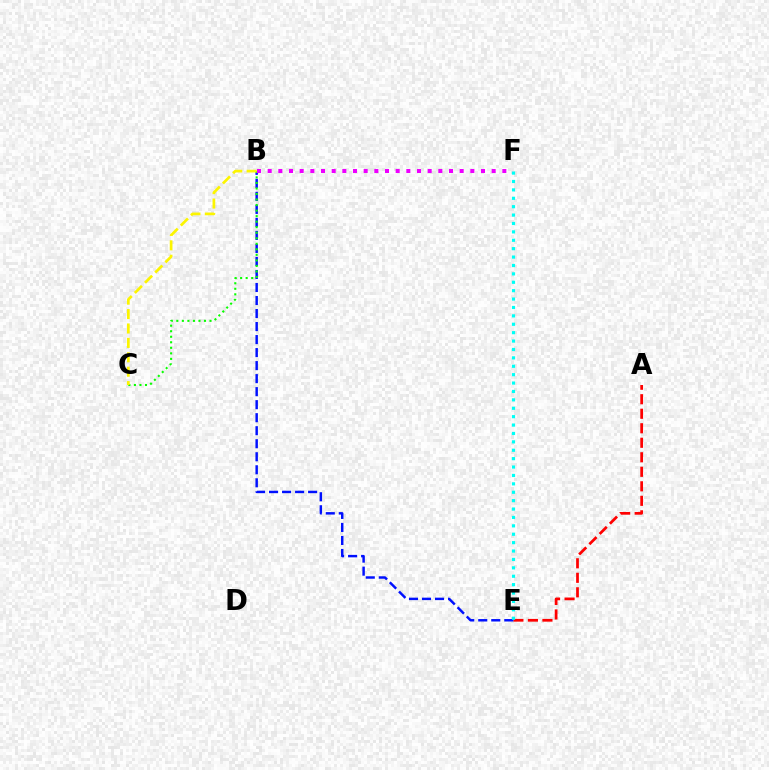{('A', 'E'): [{'color': '#ff0000', 'line_style': 'dashed', 'thickness': 1.97}], ('B', 'E'): [{'color': '#0010ff', 'line_style': 'dashed', 'thickness': 1.77}], ('E', 'F'): [{'color': '#00fff6', 'line_style': 'dotted', 'thickness': 2.28}], ('B', 'C'): [{'color': '#08ff00', 'line_style': 'dotted', 'thickness': 1.5}, {'color': '#fcf500', 'line_style': 'dashed', 'thickness': 1.96}], ('B', 'F'): [{'color': '#ee00ff', 'line_style': 'dotted', 'thickness': 2.9}]}